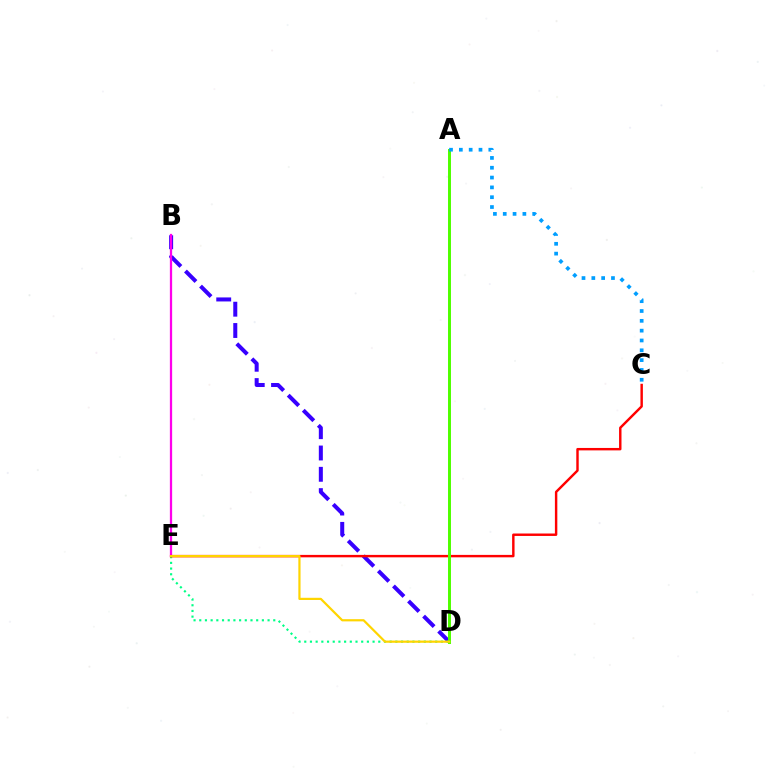{('B', 'D'): [{'color': '#3700ff', 'line_style': 'dashed', 'thickness': 2.89}], ('B', 'E'): [{'color': '#ff00ed', 'line_style': 'solid', 'thickness': 1.63}], ('D', 'E'): [{'color': '#00ff86', 'line_style': 'dotted', 'thickness': 1.55}, {'color': '#ffd500', 'line_style': 'solid', 'thickness': 1.59}], ('C', 'E'): [{'color': '#ff0000', 'line_style': 'solid', 'thickness': 1.75}], ('A', 'D'): [{'color': '#4fff00', 'line_style': 'solid', 'thickness': 2.14}], ('A', 'C'): [{'color': '#009eff', 'line_style': 'dotted', 'thickness': 2.67}]}